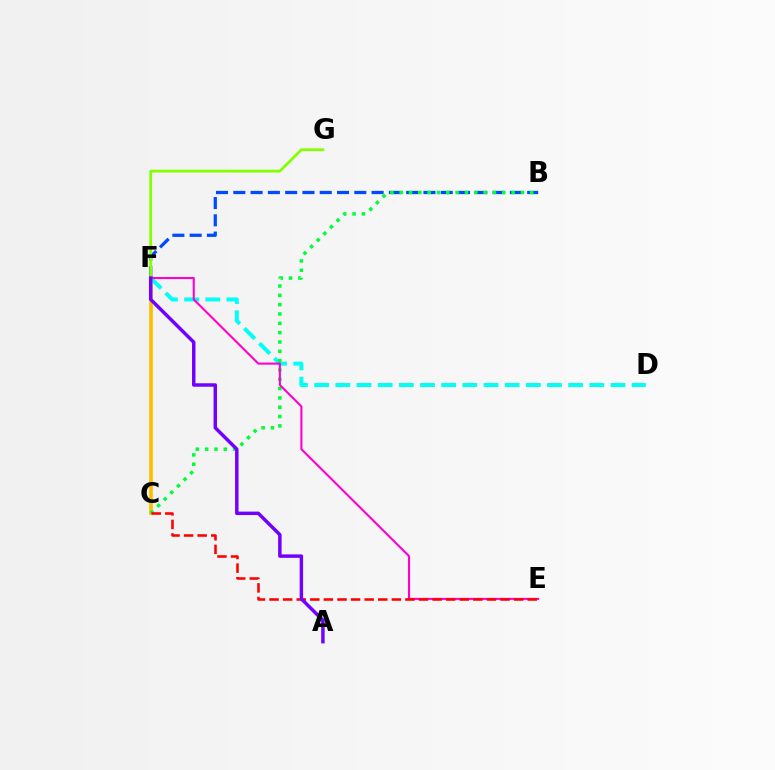{('C', 'F'): [{'color': '#ffbd00', 'line_style': 'solid', 'thickness': 2.65}], ('B', 'F'): [{'color': '#004bff', 'line_style': 'dashed', 'thickness': 2.35}], ('D', 'F'): [{'color': '#00fff6', 'line_style': 'dashed', 'thickness': 2.88}], ('F', 'G'): [{'color': '#84ff00', 'line_style': 'solid', 'thickness': 1.98}], ('B', 'C'): [{'color': '#00ff39', 'line_style': 'dotted', 'thickness': 2.53}], ('E', 'F'): [{'color': '#ff00cf', 'line_style': 'solid', 'thickness': 1.51}], ('C', 'E'): [{'color': '#ff0000', 'line_style': 'dashed', 'thickness': 1.85}], ('A', 'F'): [{'color': '#7200ff', 'line_style': 'solid', 'thickness': 2.49}]}